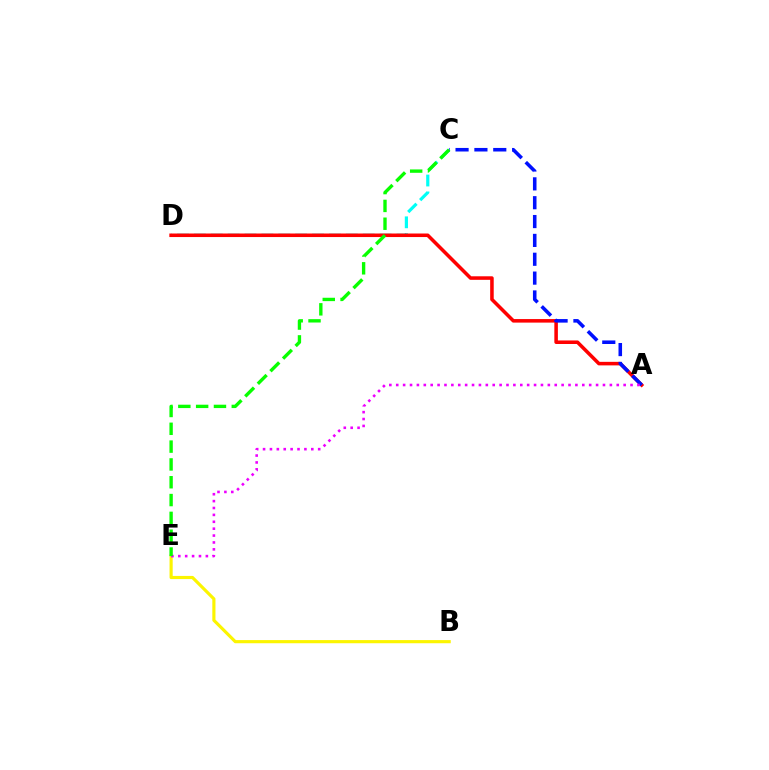{('C', 'D'): [{'color': '#00fff6', 'line_style': 'dashed', 'thickness': 2.29}], ('A', 'D'): [{'color': '#ff0000', 'line_style': 'solid', 'thickness': 2.55}], ('A', 'C'): [{'color': '#0010ff', 'line_style': 'dashed', 'thickness': 2.56}], ('B', 'E'): [{'color': '#fcf500', 'line_style': 'solid', 'thickness': 2.26}], ('A', 'E'): [{'color': '#ee00ff', 'line_style': 'dotted', 'thickness': 1.87}], ('C', 'E'): [{'color': '#08ff00', 'line_style': 'dashed', 'thickness': 2.42}]}